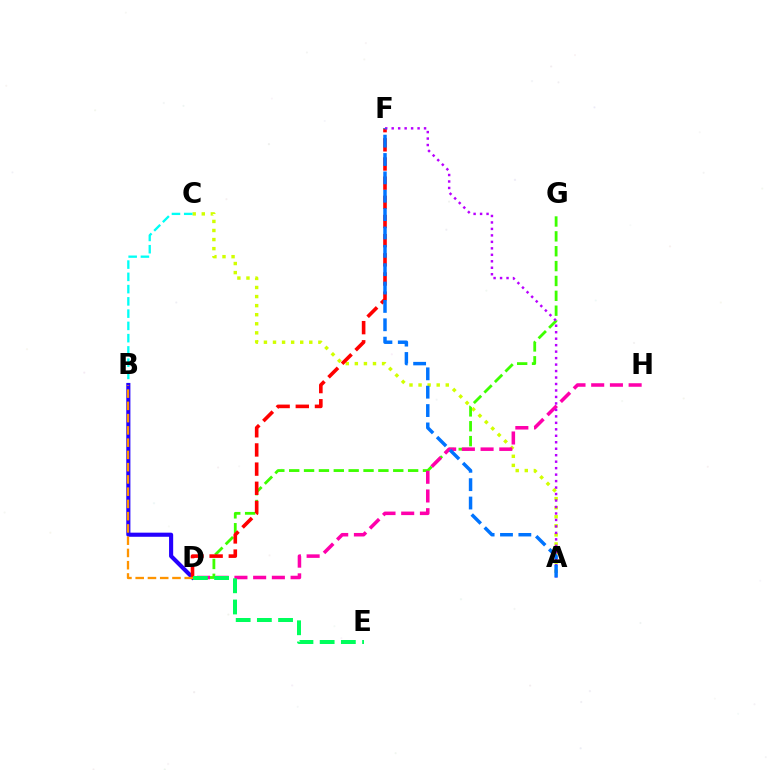{('A', 'C'): [{'color': '#d1ff00', 'line_style': 'dotted', 'thickness': 2.46}], ('D', 'G'): [{'color': '#3dff00', 'line_style': 'dashed', 'thickness': 2.02}], ('B', 'C'): [{'color': '#00fff6', 'line_style': 'dashed', 'thickness': 1.67}], ('B', 'D'): [{'color': '#2500ff', 'line_style': 'solid', 'thickness': 2.96}, {'color': '#ff9400', 'line_style': 'dashed', 'thickness': 1.66}], ('D', 'F'): [{'color': '#ff0000', 'line_style': 'dashed', 'thickness': 2.6}], ('D', 'H'): [{'color': '#ff00ac', 'line_style': 'dashed', 'thickness': 2.54}], ('D', 'E'): [{'color': '#00ff5c', 'line_style': 'dashed', 'thickness': 2.88}], ('A', 'F'): [{'color': '#b900ff', 'line_style': 'dotted', 'thickness': 1.76}, {'color': '#0074ff', 'line_style': 'dashed', 'thickness': 2.49}]}